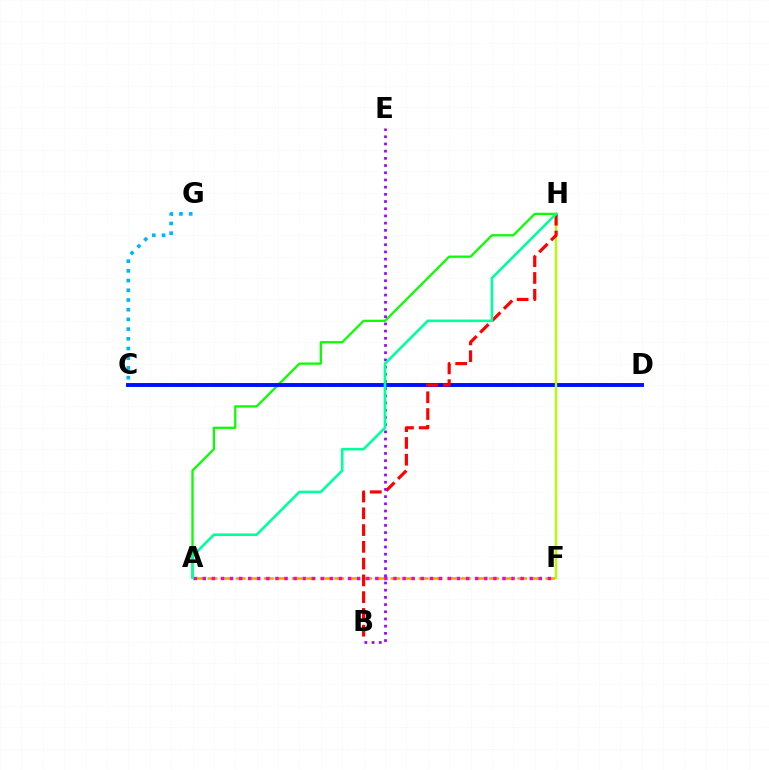{('A', 'F'): [{'color': '#ffa500', 'line_style': 'dashed', 'thickness': 1.91}, {'color': '#ff00bd', 'line_style': 'dotted', 'thickness': 2.47}], ('C', 'G'): [{'color': '#00b5ff', 'line_style': 'dotted', 'thickness': 2.64}], ('A', 'H'): [{'color': '#08ff00', 'line_style': 'solid', 'thickness': 1.62}, {'color': '#00ff9d', 'line_style': 'solid', 'thickness': 1.87}], ('C', 'D'): [{'color': '#0010ff', 'line_style': 'solid', 'thickness': 2.82}], ('F', 'H'): [{'color': '#b3ff00', 'line_style': 'solid', 'thickness': 1.72}], ('B', 'H'): [{'color': '#ff0000', 'line_style': 'dashed', 'thickness': 2.28}], ('B', 'E'): [{'color': '#9b00ff', 'line_style': 'dotted', 'thickness': 1.96}]}